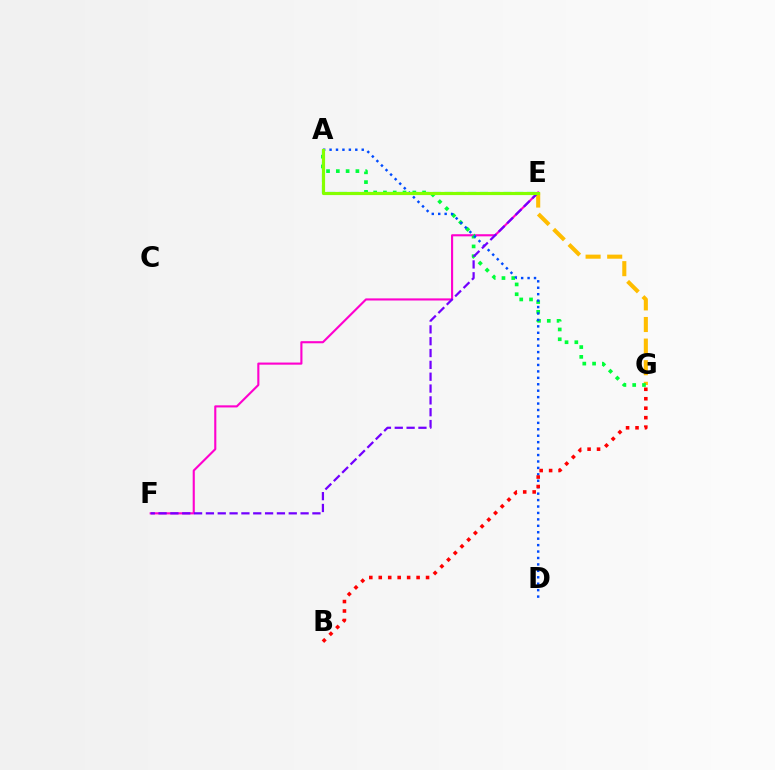{('E', 'F'): [{'color': '#ff00cf', 'line_style': 'solid', 'thickness': 1.53}, {'color': '#7200ff', 'line_style': 'dashed', 'thickness': 1.61}], ('A', 'E'): [{'color': '#00fff6', 'line_style': 'dashed', 'thickness': 1.6}, {'color': '#84ff00', 'line_style': 'solid', 'thickness': 2.27}], ('E', 'G'): [{'color': '#ffbd00', 'line_style': 'dashed', 'thickness': 2.93}], ('A', 'G'): [{'color': '#00ff39', 'line_style': 'dotted', 'thickness': 2.66}], ('A', 'D'): [{'color': '#004bff', 'line_style': 'dotted', 'thickness': 1.75}], ('B', 'G'): [{'color': '#ff0000', 'line_style': 'dotted', 'thickness': 2.57}]}